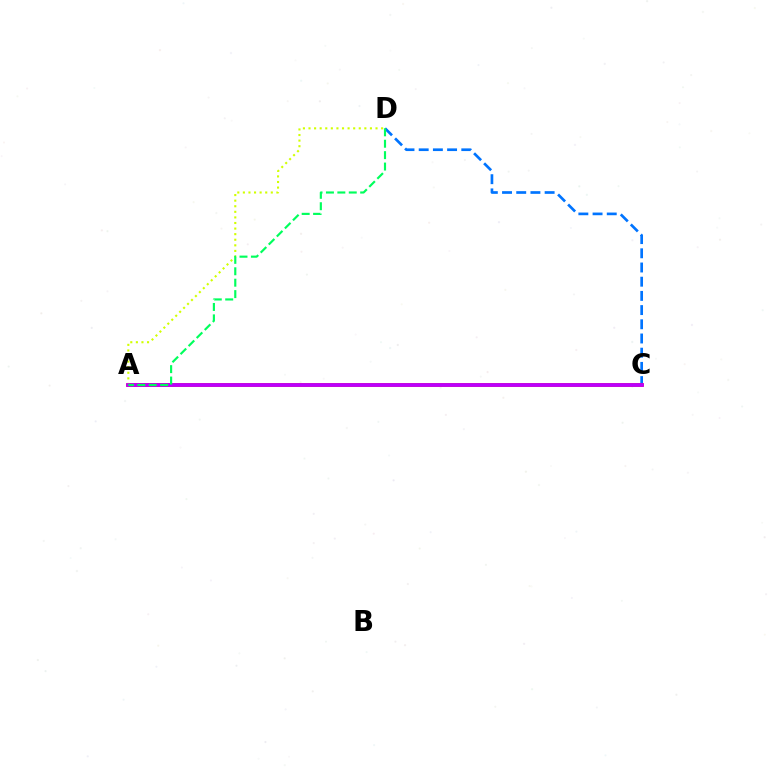{('C', 'D'): [{'color': '#0074ff', 'line_style': 'dashed', 'thickness': 1.93}], ('A', 'C'): [{'color': '#ff0000', 'line_style': 'solid', 'thickness': 2.56}, {'color': '#b900ff', 'line_style': 'solid', 'thickness': 2.63}], ('A', 'D'): [{'color': '#d1ff00', 'line_style': 'dotted', 'thickness': 1.52}, {'color': '#00ff5c', 'line_style': 'dashed', 'thickness': 1.55}]}